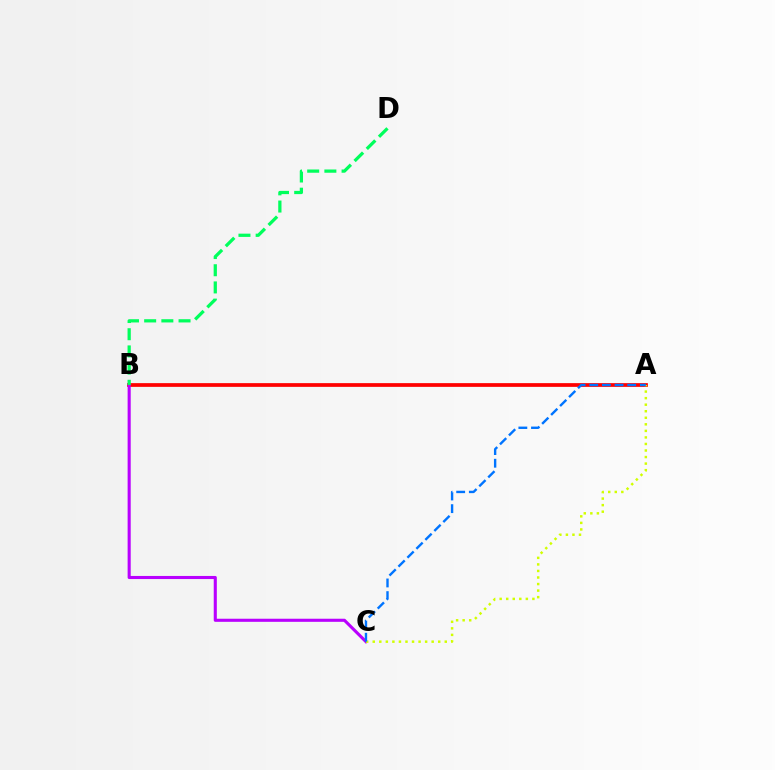{('A', 'B'): [{'color': '#ff0000', 'line_style': 'solid', 'thickness': 2.68}], ('B', 'C'): [{'color': '#b900ff', 'line_style': 'solid', 'thickness': 2.22}], ('B', 'D'): [{'color': '#00ff5c', 'line_style': 'dashed', 'thickness': 2.34}], ('A', 'C'): [{'color': '#d1ff00', 'line_style': 'dotted', 'thickness': 1.78}, {'color': '#0074ff', 'line_style': 'dashed', 'thickness': 1.72}]}